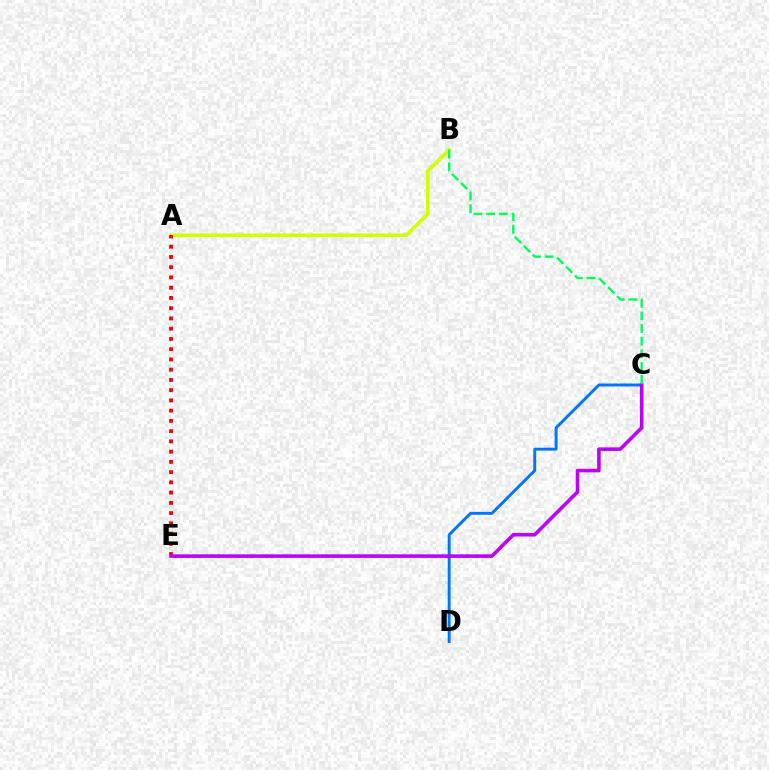{('A', 'B'): [{'color': '#d1ff00', 'line_style': 'solid', 'thickness': 2.63}], ('A', 'E'): [{'color': '#ff0000', 'line_style': 'dotted', 'thickness': 2.78}], ('C', 'D'): [{'color': '#0074ff', 'line_style': 'solid', 'thickness': 2.11}], ('C', 'E'): [{'color': '#b900ff', 'line_style': 'solid', 'thickness': 2.57}], ('B', 'C'): [{'color': '#00ff5c', 'line_style': 'dashed', 'thickness': 1.72}]}